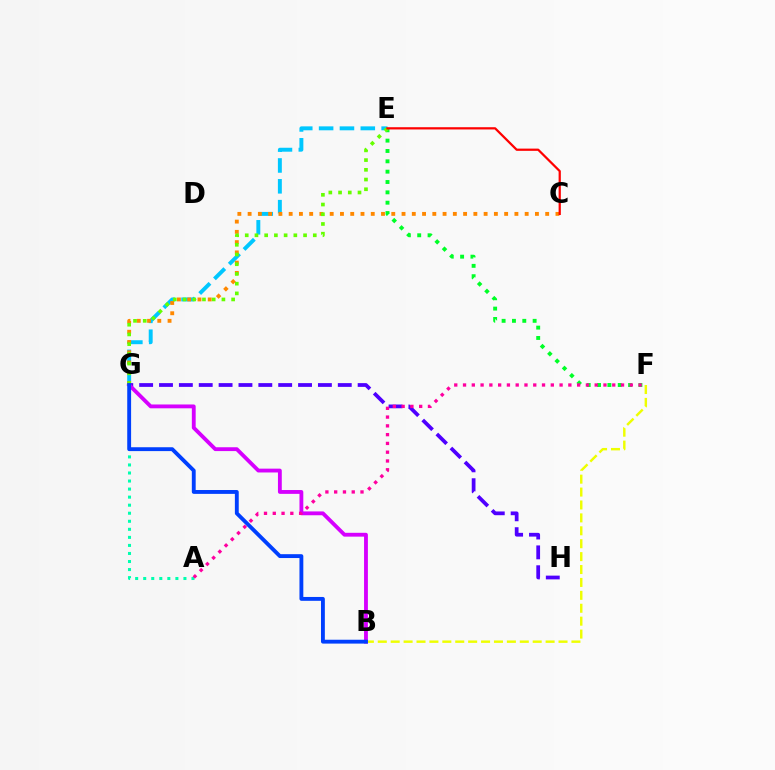{('E', 'G'): [{'color': '#00c7ff', 'line_style': 'dashed', 'thickness': 2.83}, {'color': '#66ff00', 'line_style': 'dotted', 'thickness': 2.64}], ('B', 'F'): [{'color': '#eeff00', 'line_style': 'dashed', 'thickness': 1.75}], ('E', 'F'): [{'color': '#00ff27', 'line_style': 'dotted', 'thickness': 2.81}], ('G', 'H'): [{'color': '#4f00ff', 'line_style': 'dashed', 'thickness': 2.7}], ('A', 'G'): [{'color': '#00ffaf', 'line_style': 'dotted', 'thickness': 2.19}], ('C', 'G'): [{'color': '#ff8800', 'line_style': 'dotted', 'thickness': 2.79}], ('B', 'G'): [{'color': '#d600ff', 'line_style': 'solid', 'thickness': 2.76}, {'color': '#003fff', 'line_style': 'solid', 'thickness': 2.78}], ('A', 'F'): [{'color': '#ff00a0', 'line_style': 'dotted', 'thickness': 2.38}], ('C', 'E'): [{'color': '#ff0000', 'line_style': 'solid', 'thickness': 1.61}]}